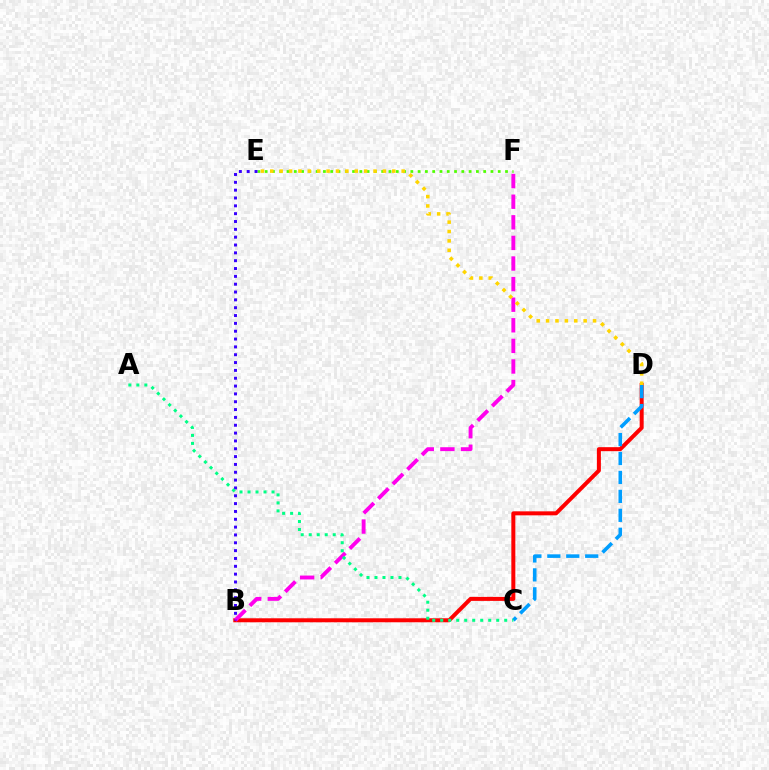{('E', 'F'): [{'color': '#4fff00', 'line_style': 'dotted', 'thickness': 1.98}], ('B', 'D'): [{'color': '#ff0000', 'line_style': 'solid', 'thickness': 2.88}], ('B', 'F'): [{'color': '#ff00ed', 'line_style': 'dashed', 'thickness': 2.8}], ('C', 'D'): [{'color': '#009eff', 'line_style': 'dashed', 'thickness': 2.57}], ('D', 'E'): [{'color': '#ffd500', 'line_style': 'dotted', 'thickness': 2.55}], ('B', 'E'): [{'color': '#3700ff', 'line_style': 'dotted', 'thickness': 2.13}], ('A', 'C'): [{'color': '#00ff86', 'line_style': 'dotted', 'thickness': 2.17}]}